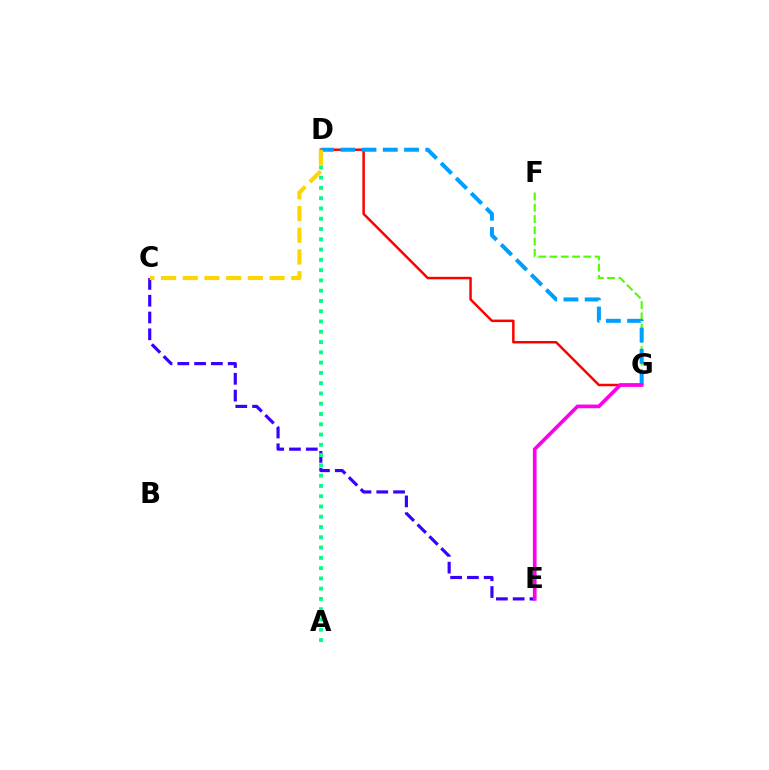{('D', 'G'): [{'color': '#ff0000', 'line_style': 'solid', 'thickness': 1.79}, {'color': '#009eff', 'line_style': 'dashed', 'thickness': 2.89}], ('C', 'E'): [{'color': '#3700ff', 'line_style': 'dashed', 'thickness': 2.28}], ('A', 'D'): [{'color': '#00ff86', 'line_style': 'dotted', 'thickness': 2.79}], ('F', 'G'): [{'color': '#4fff00', 'line_style': 'dashed', 'thickness': 1.53}], ('C', 'D'): [{'color': '#ffd500', 'line_style': 'dashed', 'thickness': 2.95}], ('E', 'G'): [{'color': '#ff00ed', 'line_style': 'solid', 'thickness': 2.66}]}